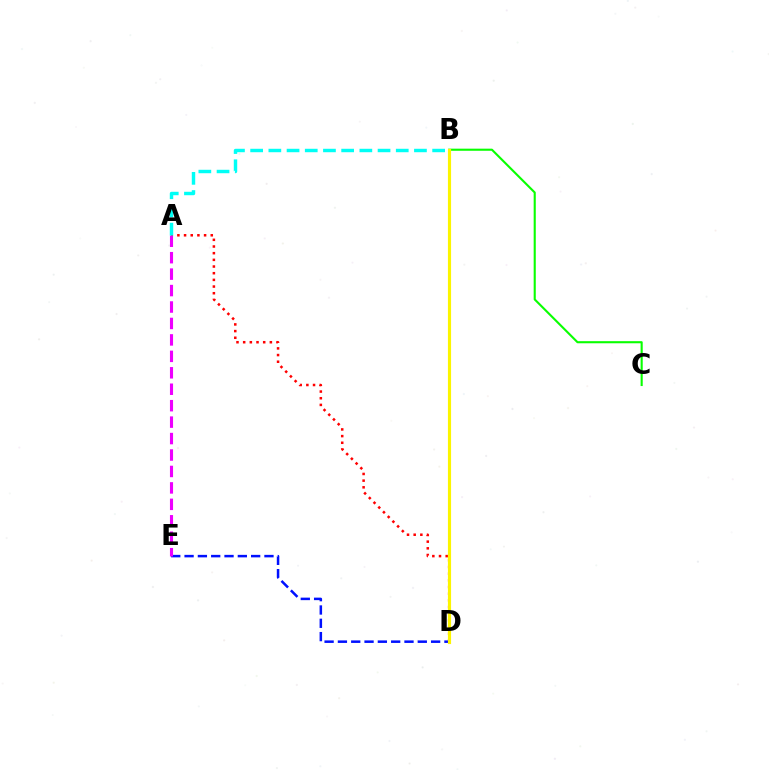{('B', 'C'): [{'color': '#08ff00', 'line_style': 'solid', 'thickness': 1.52}], ('D', 'E'): [{'color': '#0010ff', 'line_style': 'dashed', 'thickness': 1.81}], ('A', 'D'): [{'color': '#ff0000', 'line_style': 'dotted', 'thickness': 1.81}], ('A', 'E'): [{'color': '#ee00ff', 'line_style': 'dashed', 'thickness': 2.23}], ('A', 'B'): [{'color': '#00fff6', 'line_style': 'dashed', 'thickness': 2.47}], ('B', 'D'): [{'color': '#fcf500', 'line_style': 'solid', 'thickness': 2.26}]}